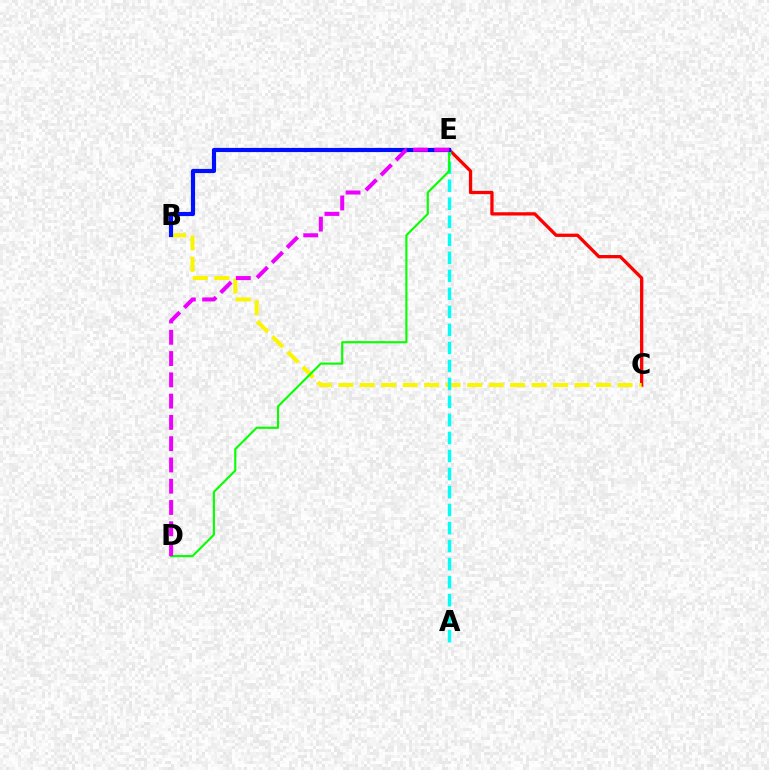{('C', 'E'): [{'color': '#ff0000', 'line_style': 'solid', 'thickness': 2.37}], ('B', 'C'): [{'color': '#fcf500', 'line_style': 'dashed', 'thickness': 2.92}], ('A', 'E'): [{'color': '#00fff6', 'line_style': 'dashed', 'thickness': 2.45}], ('D', 'E'): [{'color': '#08ff00', 'line_style': 'solid', 'thickness': 1.54}, {'color': '#ee00ff', 'line_style': 'dashed', 'thickness': 2.89}], ('B', 'E'): [{'color': '#0010ff', 'line_style': 'solid', 'thickness': 3.0}]}